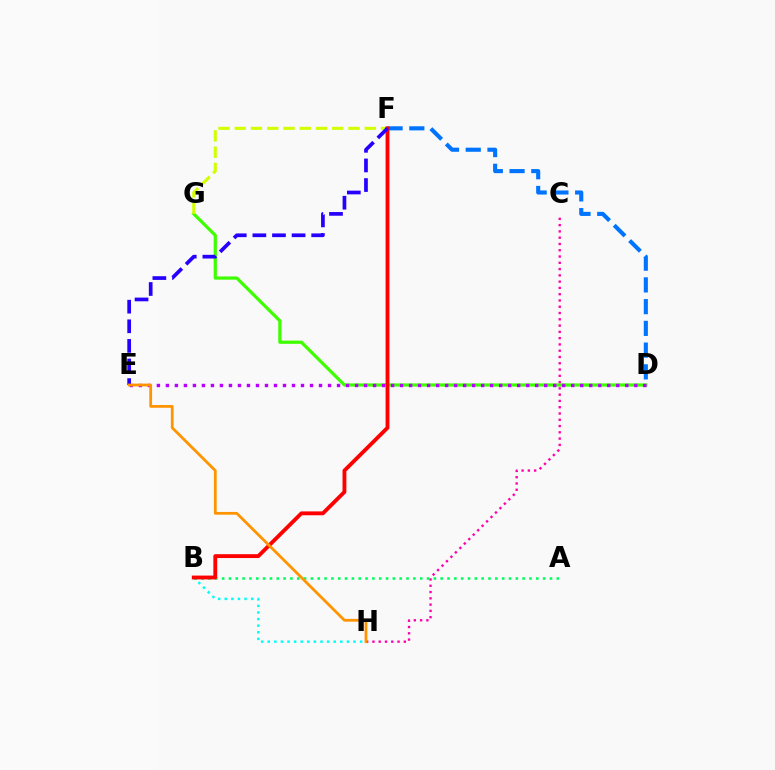{('B', 'H'): [{'color': '#00fff6', 'line_style': 'dotted', 'thickness': 1.79}], ('D', 'G'): [{'color': '#3dff00', 'line_style': 'solid', 'thickness': 2.32}], ('A', 'B'): [{'color': '#00ff5c', 'line_style': 'dotted', 'thickness': 1.86}], ('D', 'F'): [{'color': '#0074ff', 'line_style': 'dashed', 'thickness': 2.95}], ('F', 'G'): [{'color': '#d1ff00', 'line_style': 'dashed', 'thickness': 2.21}], ('B', 'F'): [{'color': '#ff0000', 'line_style': 'solid', 'thickness': 2.77}], ('D', 'E'): [{'color': '#b900ff', 'line_style': 'dotted', 'thickness': 2.45}], ('C', 'H'): [{'color': '#ff00ac', 'line_style': 'dotted', 'thickness': 1.71}], ('E', 'F'): [{'color': '#2500ff', 'line_style': 'dashed', 'thickness': 2.66}], ('E', 'H'): [{'color': '#ff9400', 'line_style': 'solid', 'thickness': 1.99}]}